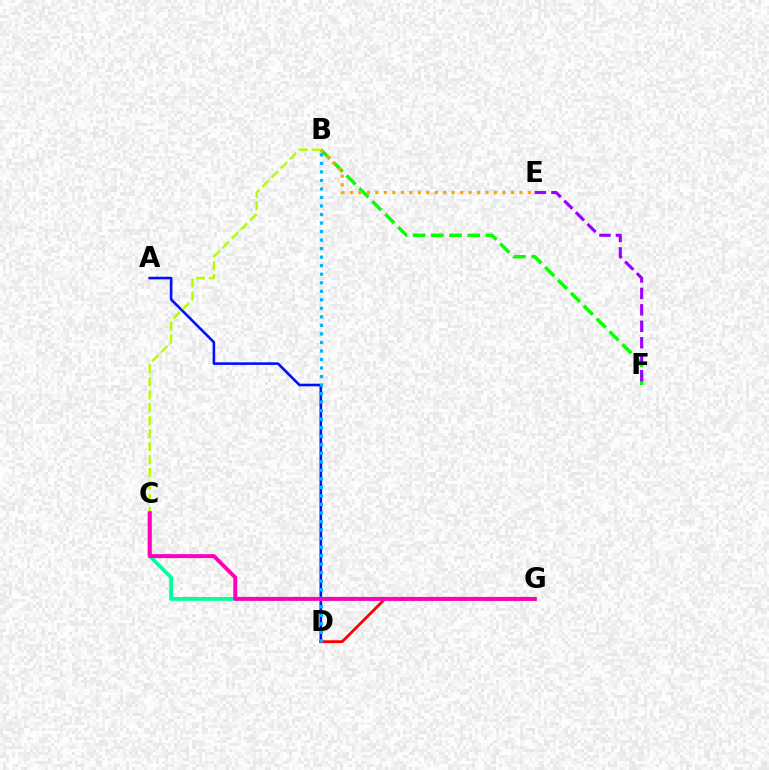{('A', 'D'): [{'color': '#0010ff', 'line_style': 'solid', 'thickness': 1.88}], ('B', 'F'): [{'color': '#08ff00', 'line_style': 'dashed', 'thickness': 2.47}], ('B', 'E'): [{'color': '#ffa500', 'line_style': 'dotted', 'thickness': 2.3}], ('B', 'C'): [{'color': '#b3ff00', 'line_style': 'dashed', 'thickness': 1.76}], ('C', 'G'): [{'color': '#00ff9d', 'line_style': 'solid', 'thickness': 2.7}, {'color': '#ff00bd', 'line_style': 'solid', 'thickness': 2.85}], ('E', 'F'): [{'color': '#9b00ff', 'line_style': 'dashed', 'thickness': 2.23}], ('D', 'G'): [{'color': '#ff0000', 'line_style': 'solid', 'thickness': 2.03}], ('B', 'D'): [{'color': '#00b5ff', 'line_style': 'dotted', 'thickness': 2.32}]}